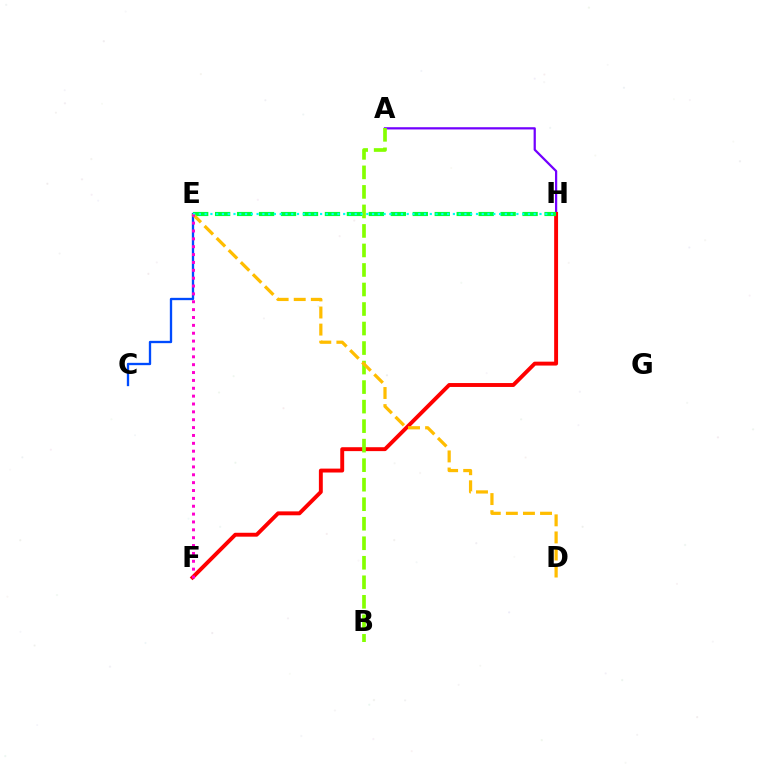{('A', 'H'): [{'color': '#7200ff', 'line_style': 'solid', 'thickness': 1.61}], ('C', 'E'): [{'color': '#004bff', 'line_style': 'solid', 'thickness': 1.68}], ('F', 'H'): [{'color': '#ff0000', 'line_style': 'solid', 'thickness': 2.81}], ('A', 'B'): [{'color': '#84ff00', 'line_style': 'dashed', 'thickness': 2.65}], ('E', 'H'): [{'color': '#00ff39', 'line_style': 'dashed', 'thickness': 2.98}, {'color': '#00fff6', 'line_style': 'dotted', 'thickness': 1.57}], ('D', 'E'): [{'color': '#ffbd00', 'line_style': 'dashed', 'thickness': 2.32}], ('E', 'F'): [{'color': '#ff00cf', 'line_style': 'dotted', 'thickness': 2.14}]}